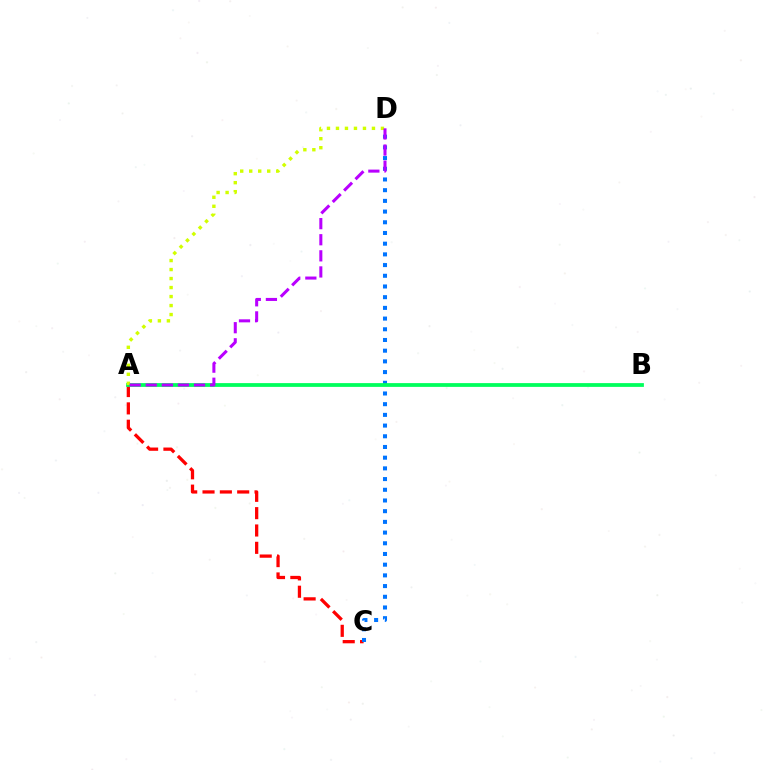{('A', 'C'): [{'color': '#ff0000', 'line_style': 'dashed', 'thickness': 2.36}], ('C', 'D'): [{'color': '#0074ff', 'line_style': 'dotted', 'thickness': 2.91}], ('A', 'B'): [{'color': '#00ff5c', 'line_style': 'solid', 'thickness': 2.72}], ('A', 'D'): [{'color': '#d1ff00', 'line_style': 'dotted', 'thickness': 2.45}, {'color': '#b900ff', 'line_style': 'dashed', 'thickness': 2.19}]}